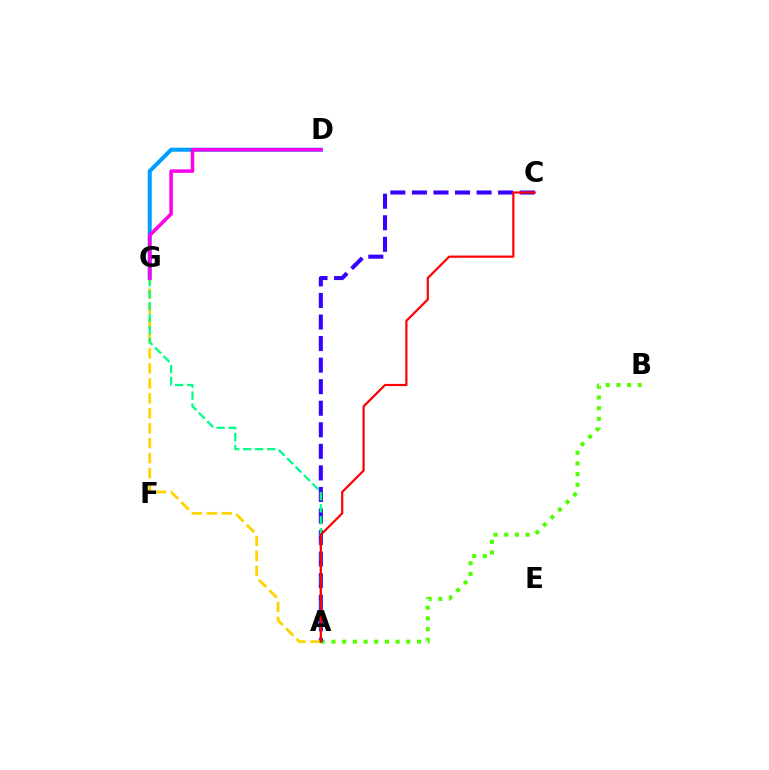{('A', 'B'): [{'color': '#4fff00', 'line_style': 'dotted', 'thickness': 2.9}], ('D', 'G'): [{'color': '#009eff', 'line_style': 'solid', 'thickness': 2.91}, {'color': '#ff00ed', 'line_style': 'solid', 'thickness': 2.53}], ('A', 'C'): [{'color': '#3700ff', 'line_style': 'dashed', 'thickness': 2.93}, {'color': '#ff0000', 'line_style': 'solid', 'thickness': 1.59}], ('A', 'G'): [{'color': '#ffd500', 'line_style': 'dashed', 'thickness': 2.03}, {'color': '#00ff86', 'line_style': 'dashed', 'thickness': 1.63}]}